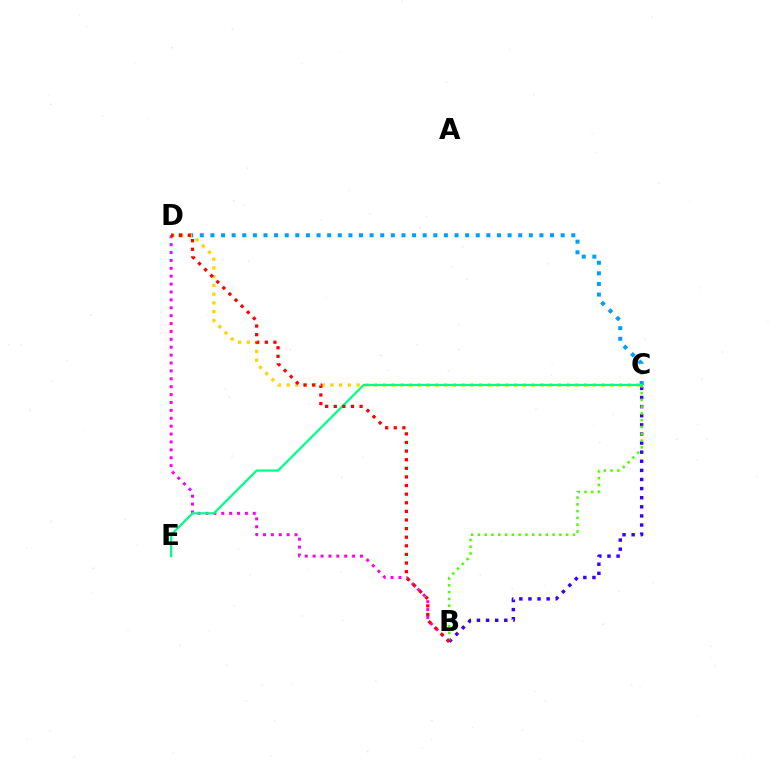{('C', 'D'): [{'color': '#009eff', 'line_style': 'dotted', 'thickness': 2.88}, {'color': '#ffd500', 'line_style': 'dotted', 'thickness': 2.38}], ('B', 'C'): [{'color': '#3700ff', 'line_style': 'dotted', 'thickness': 2.47}, {'color': '#4fff00', 'line_style': 'dotted', 'thickness': 1.84}], ('B', 'D'): [{'color': '#ff00ed', 'line_style': 'dotted', 'thickness': 2.14}, {'color': '#ff0000', 'line_style': 'dotted', 'thickness': 2.34}], ('C', 'E'): [{'color': '#00ff86', 'line_style': 'solid', 'thickness': 1.62}]}